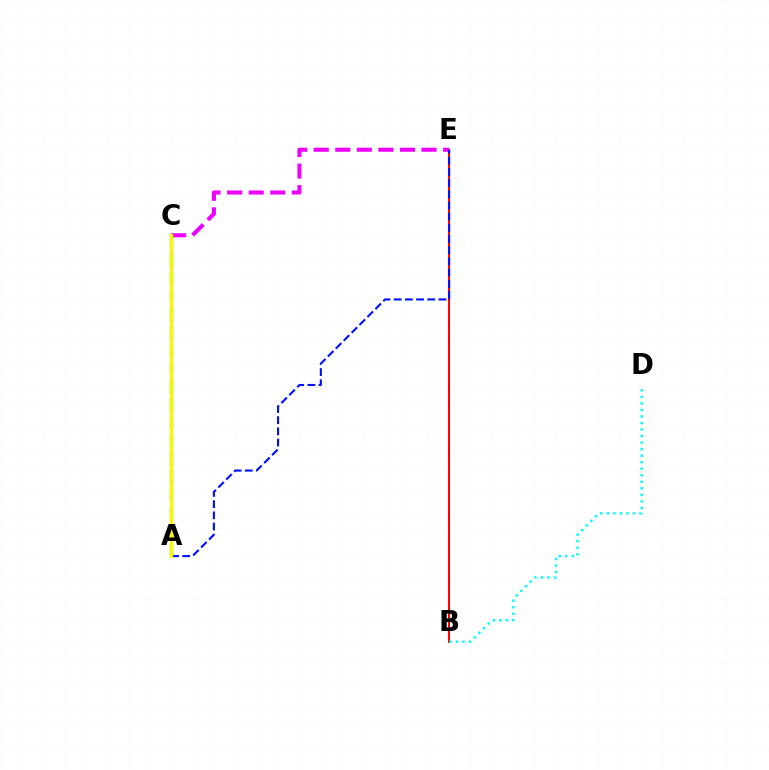{('B', 'E'): [{'color': '#ff0000', 'line_style': 'solid', 'thickness': 1.5}], ('C', 'E'): [{'color': '#ee00ff', 'line_style': 'dashed', 'thickness': 2.93}], ('A', 'E'): [{'color': '#0010ff', 'line_style': 'dashed', 'thickness': 1.52}], ('B', 'D'): [{'color': '#00fff6', 'line_style': 'dotted', 'thickness': 1.77}], ('A', 'C'): [{'color': '#08ff00', 'line_style': 'dashed', 'thickness': 2.46}, {'color': '#fcf500', 'line_style': 'solid', 'thickness': 2.31}]}